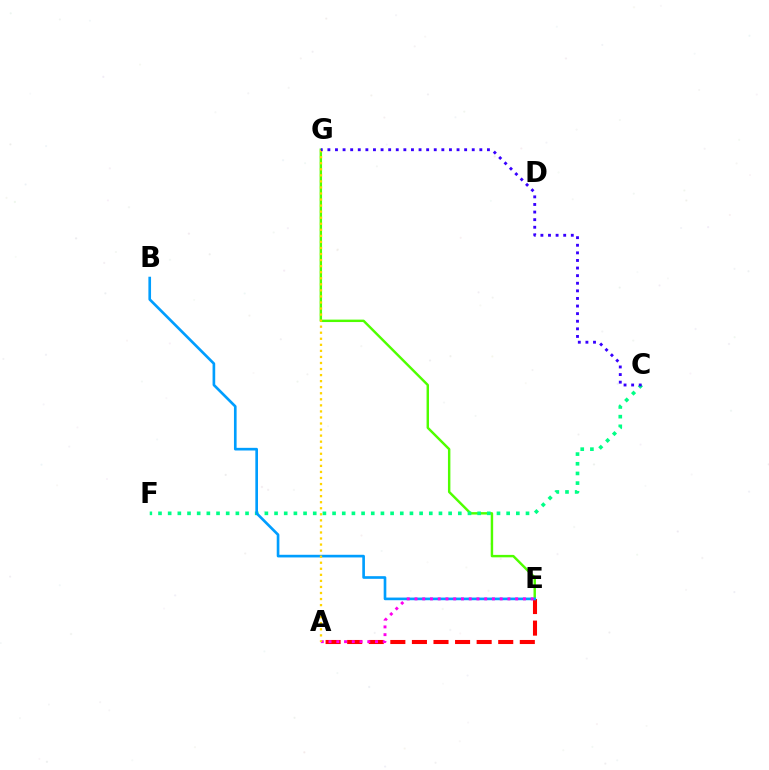{('A', 'E'): [{'color': '#ff0000', 'line_style': 'dashed', 'thickness': 2.93}, {'color': '#ff00ed', 'line_style': 'dotted', 'thickness': 2.1}], ('E', 'G'): [{'color': '#4fff00', 'line_style': 'solid', 'thickness': 1.75}], ('C', 'F'): [{'color': '#00ff86', 'line_style': 'dotted', 'thickness': 2.63}], ('B', 'E'): [{'color': '#009eff', 'line_style': 'solid', 'thickness': 1.91}], ('A', 'G'): [{'color': '#ffd500', 'line_style': 'dotted', 'thickness': 1.64}], ('C', 'G'): [{'color': '#3700ff', 'line_style': 'dotted', 'thickness': 2.06}]}